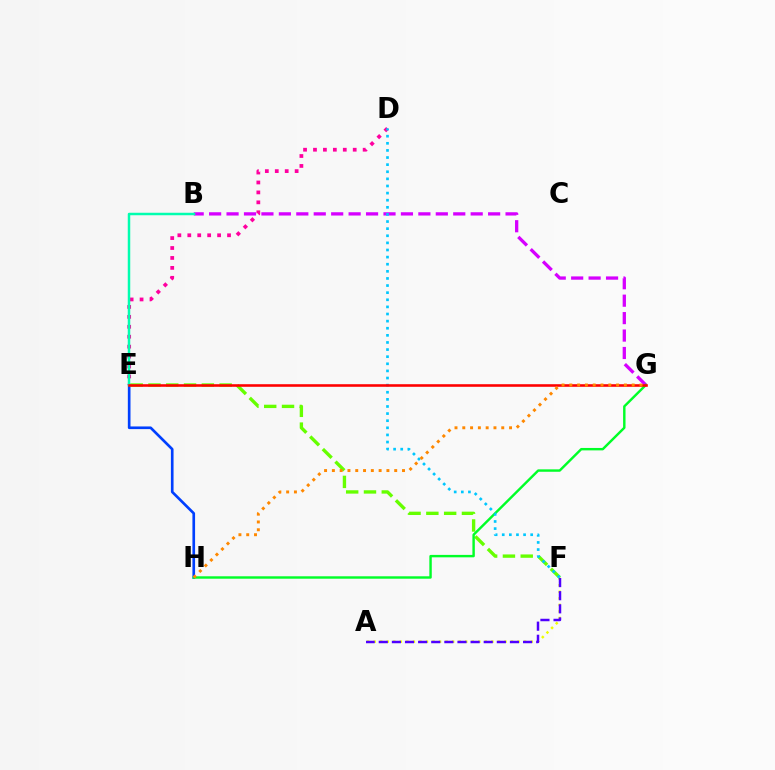{('D', 'E'): [{'color': '#ff00a0', 'line_style': 'dotted', 'thickness': 2.7}], ('B', 'G'): [{'color': '#d600ff', 'line_style': 'dashed', 'thickness': 2.37}], ('E', 'H'): [{'color': '#003fff', 'line_style': 'solid', 'thickness': 1.91}], ('B', 'E'): [{'color': '#00ffaf', 'line_style': 'solid', 'thickness': 1.79}], ('E', 'F'): [{'color': '#66ff00', 'line_style': 'dashed', 'thickness': 2.42}], ('A', 'F'): [{'color': '#eeff00', 'line_style': 'dotted', 'thickness': 1.78}, {'color': '#4f00ff', 'line_style': 'dashed', 'thickness': 1.78}], ('G', 'H'): [{'color': '#00ff27', 'line_style': 'solid', 'thickness': 1.74}, {'color': '#ff8800', 'line_style': 'dotted', 'thickness': 2.12}], ('D', 'F'): [{'color': '#00c7ff', 'line_style': 'dotted', 'thickness': 1.93}], ('E', 'G'): [{'color': '#ff0000', 'line_style': 'solid', 'thickness': 1.86}]}